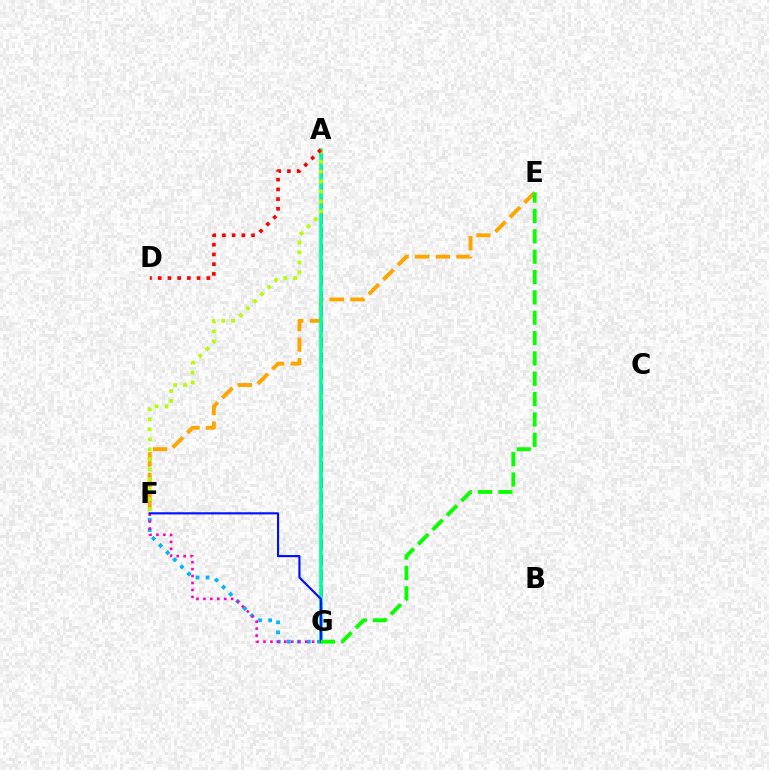{('F', 'G'): [{'color': '#00b5ff', 'line_style': 'dotted', 'thickness': 2.73}, {'color': '#ff00bd', 'line_style': 'dotted', 'thickness': 1.89}, {'color': '#0010ff', 'line_style': 'solid', 'thickness': 1.55}], ('E', 'F'): [{'color': '#ffa500', 'line_style': 'dashed', 'thickness': 2.8}], ('A', 'G'): [{'color': '#9b00ff', 'line_style': 'dashed', 'thickness': 2.11}, {'color': '#00ff9d', 'line_style': 'solid', 'thickness': 2.63}], ('A', 'F'): [{'color': '#b3ff00', 'line_style': 'dotted', 'thickness': 2.71}], ('A', 'D'): [{'color': '#ff0000', 'line_style': 'dotted', 'thickness': 2.64}], ('E', 'G'): [{'color': '#08ff00', 'line_style': 'dashed', 'thickness': 2.76}]}